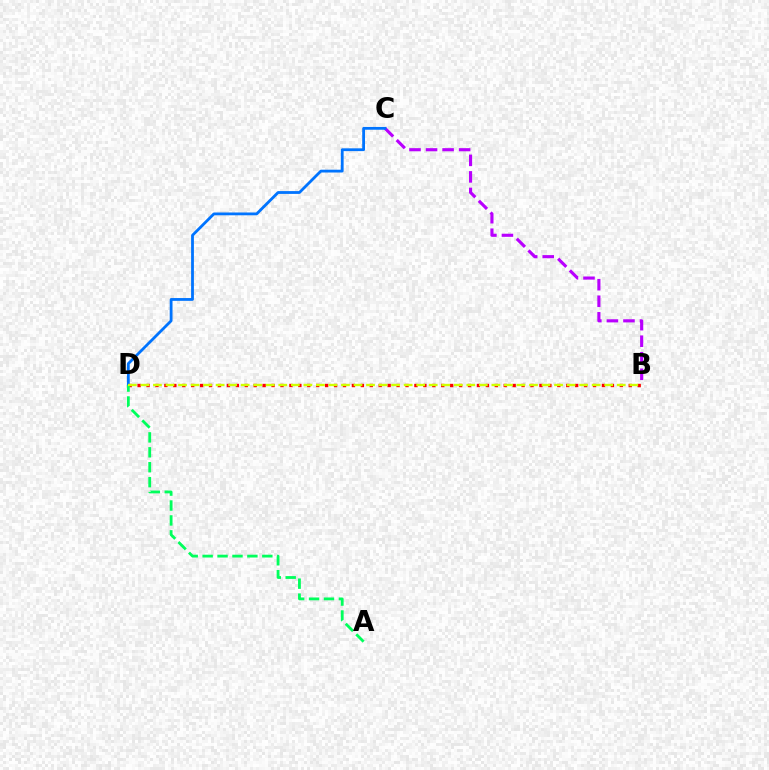{('B', 'C'): [{'color': '#b900ff', 'line_style': 'dashed', 'thickness': 2.25}], ('B', 'D'): [{'color': '#ff0000', 'line_style': 'dotted', 'thickness': 2.43}, {'color': '#d1ff00', 'line_style': 'dashed', 'thickness': 1.7}], ('C', 'D'): [{'color': '#0074ff', 'line_style': 'solid', 'thickness': 2.01}], ('A', 'D'): [{'color': '#00ff5c', 'line_style': 'dashed', 'thickness': 2.03}]}